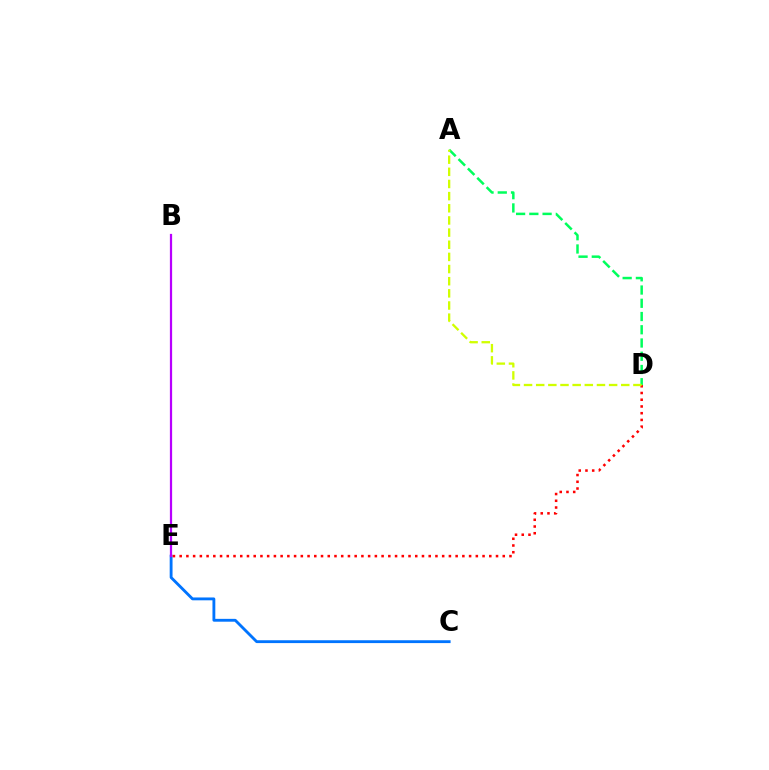{('C', 'E'): [{'color': '#0074ff', 'line_style': 'solid', 'thickness': 2.05}], ('A', 'D'): [{'color': '#00ff5c', 'line_style': 'dashed', 'thickness': 1.8}, {'color': '#d1ff00', 'line_style': 'dashed', 'thickness': 1.65}], ('B', 'E'): [{'color': '#b900ff', 'line_style': 'solid', 'thickness': 1.61}], ('D', 'E'): [{'color': '#ff0000', 'line_style': 'dotted', 'thickness': 1.83}]}